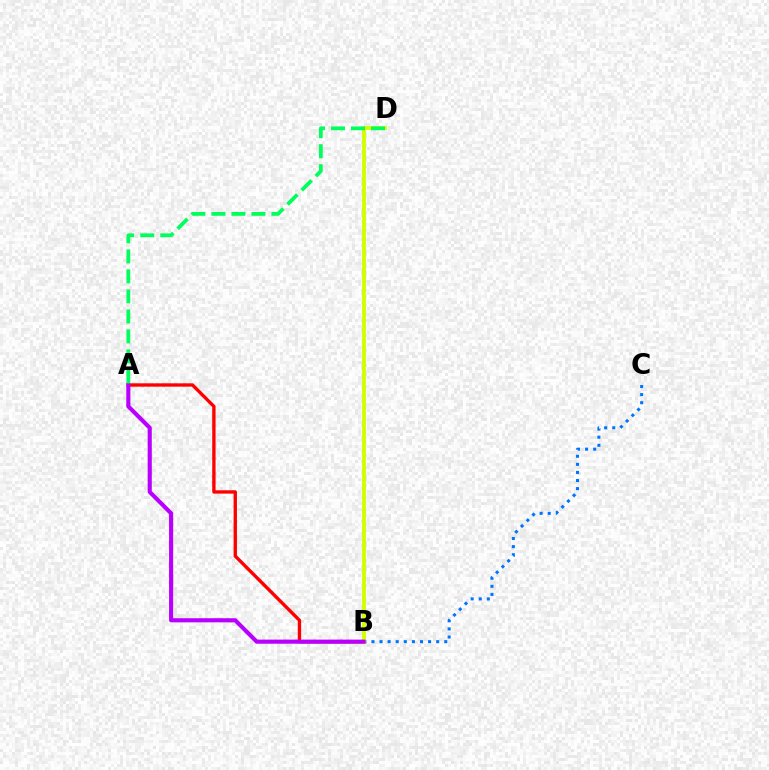{('B', 'C'): [{'color': '#0074ff', 'line_style': 'dotted', 'thickness': 2.2}], ('A', 'B'): [{'color': '#ff0000', 'line_style': 'solid', 'thickness': 2.41}, {'color': '#b900ff', 'line_style': 'solid', 'thickness': 2.97}], ('B', 'D'): [{'color': '#d1ff00', 'line_style': 'solid', 'thickness': 2.78}], ('A', 'D'): [{'color': '#00ff5c', 'line_style': 'dashed', 'thickness': 2.72}]}